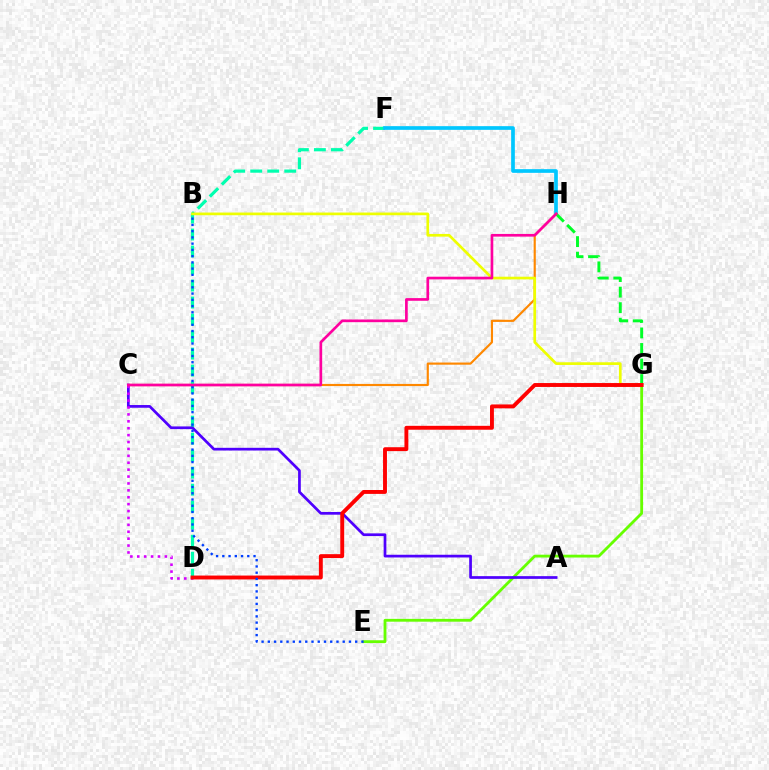{('D', 'F'): [{'color': '#00ffaf', 'line_style': 'dashed', 'thickness': 2.31}], ('F', 'H'): [{'color': '#00c7ff', 'line_style': 'solid', 'thickness': 2.66}], ('E', 'G'): [{'color': '#66ff00', 'line_style': 'solid', 'thickness': 2.03}], ('A', 'C'): [{'color': '#4f00ff', 'line_style': 'solid', 'thickness': 1.95}], ('G', 'H'): [{'color': '#00ff27', 'line_style': 'dashed', 'thickness': 2.11}], ('C', 'H'): [{'color': '#ff8800', 'line_style': 'solid', 'thickness': 1.55}, {'color': '#ff00a0', 'line_style': 'solid', 'thickness': 1.93}], ('B', 'G'): [{'color': '#eeff00', 'line_style': 'solid', 'thickness': 1.94}], ('C', 'D'): [{'color': '#d600ff', 'line_style': 'dotted', 'thickness': 1.88}], ('D', 'G'): [{'color': '#ff0000', 'line_style': 'solid', 'thickness': 2.81}], ('B', 'E'): [{'color': '#003fff', 'line_style': 'dotted', 'thickness': 1.7}]}